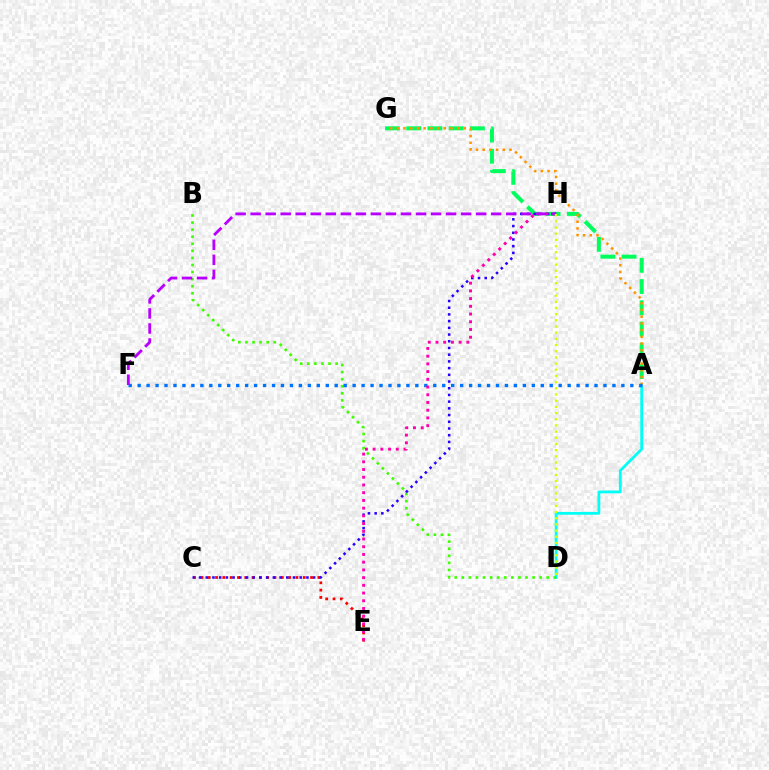{('A', 'G'): [{'color': '#00ff5c', 'line_style': 'dashed', 'thickness': 2.89}, {'color': '#ff9400', 'line_style': 'dotted', 'thickness': 1.82}], ('A', 'D'): [{'color': '#00fff6', 'line_style': 'solid', 'thickness': 2.0}], ('B', 'D'): [{'color': '#3dff00', 'line_style': 'dotted', 'thickness': 1.92}], ('C', 'E'): [{'color': '#ff0000', 'line_style': 'dotted', 'thickness': 1.99}], ('A', 'F'): [{'color': '#0074ff', 'line_style': 'dotted', 'thickness': 2.43}], ('C', 'H'): [{'color': '#2500ff', 'line_style': 'dotted', 'thickness': 1.82}], ('E', 'H'): [{'color': '#ff00ac', 'line_style': 'dotted', 'thickness': 2.1}], ('F', 'H'): [{'color': '#b900ff', 'line_style': 'dashed', 'thickness': 2.04}], ('D', 'H'): [{'color': '#d1ff00', 'line_style': 'dotted', 'thickness': 1.68}]}